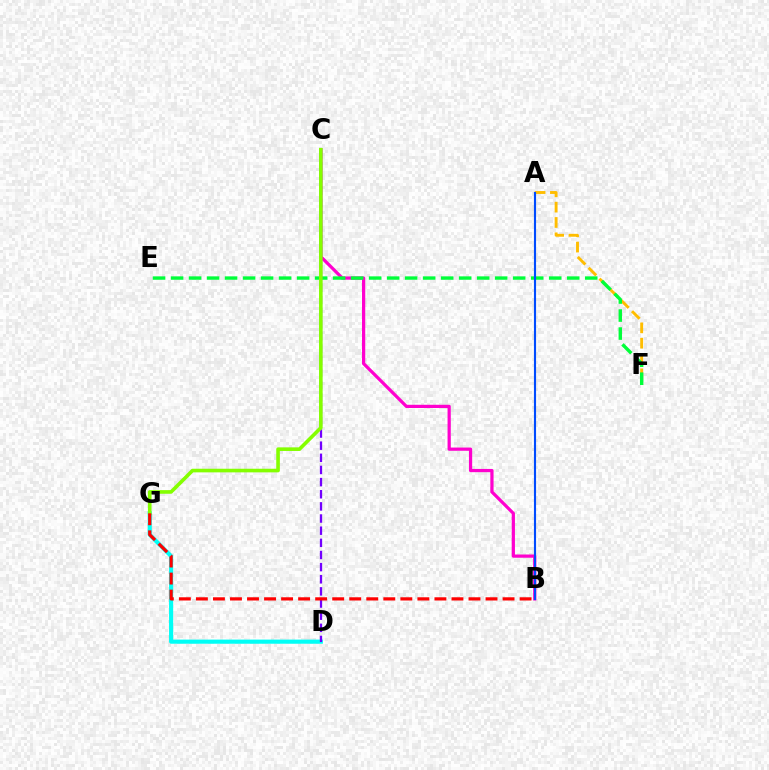{('B', 'C'): [{'color': '#ff00cf', 'line_style': 'solid', 'thickness': 2.32}], ('A', 'F'): [{'color': '#ffbd00', 'line_style': 'dashed', 'thickness': 2.08}], ('D', 'G'): [{'color': '#00fff6', 'line_style': 'solid', 'thickness': 2.98}], ('E', 'F'): [{'color': '#00ff39', 'line_style': 'dashed', 'thickness': 2.45}], ('A', 'B'): [{'color': '#004bff', 'line_style': 'solid', 'thickness': 1.54}], ('C', 'D'): [{'color': '#7200ff', 'line_style': 'dashed', 'thickness': 1.65}], ('C', 'G'): [{'color': '#84ff00', 'line_style': 'solid', 'thickness': 2.6}], ('B', 'G'): [{'color': '#ff0000', 'line_style': 'dashed', 'thickness': 2.31}]}